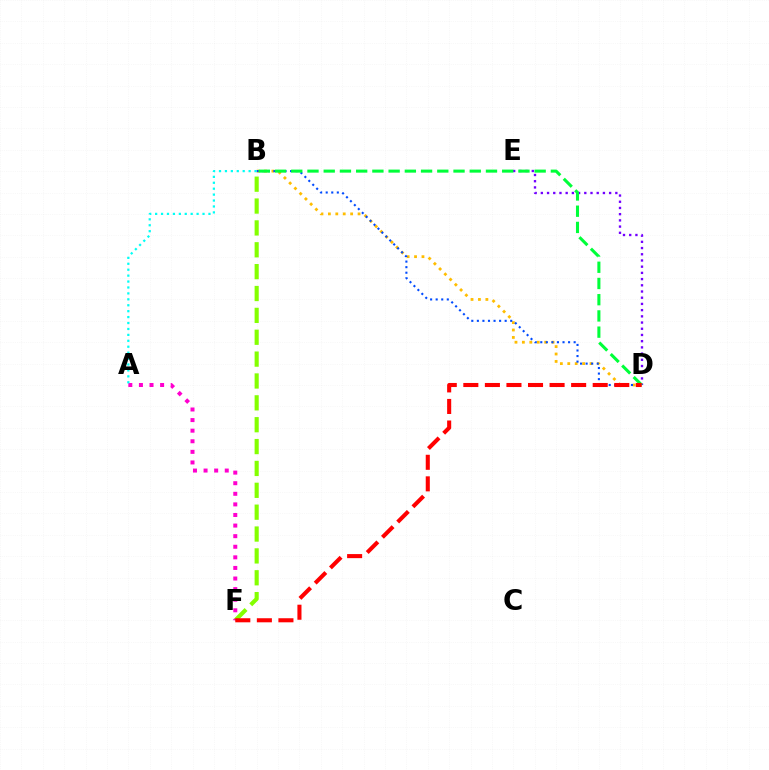{('B', 'D'): [{'color': '#ffbd00', 'line_style': 'dotted', 'thickness': 2.02}, {'color': '#004bff', 'line_style': 'dotted', 'thickness': 1.51}, {'color': '#00ff39', 'line_style': 'dashed', 'thickness': 2.2}], ('B', 'F'): [{'color': '#84ff00', 'line_style': 'dashed', 'thickness': 2.97}], ('D', 'E'): [{'color': '#7200ff', 'line_style': 'dotted', 'thickness': 1.69}], ('A', 'F'): [{'color': '#ff00cf', 'line_style': 'dotted', 'thickness': 2.88}], ('D', 'F'): [{'color': '#ff0000', 'line_style': 'dashed', 'thickness': 2.93}], ('A', 'B'): [{'color': '#00fff6', 'line_style': 'dotted', 'thickness': 1.61}]}